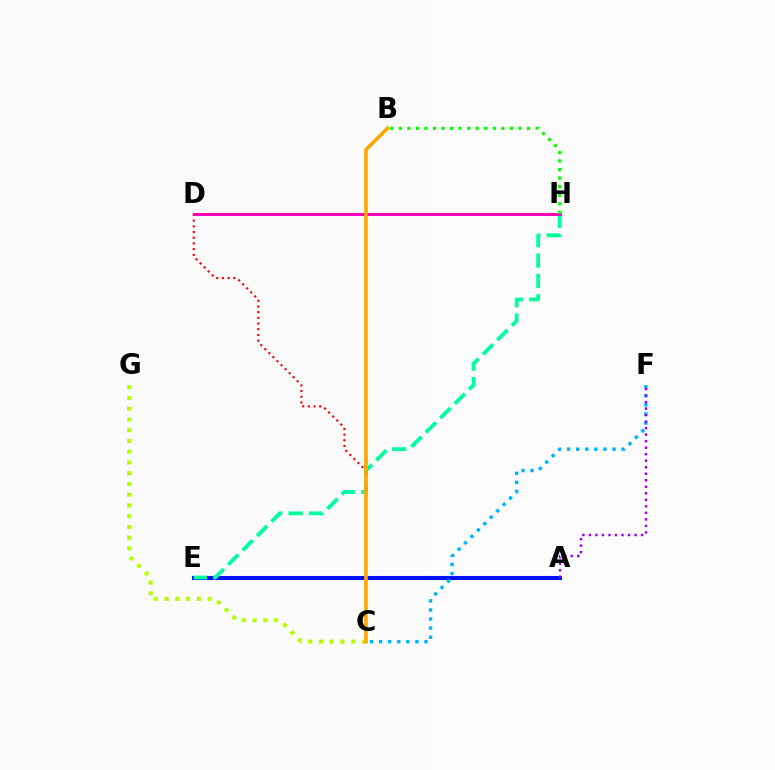{('C', 'D'): [{'color': '#ff0000', 'line_style': 'dotted', 'thickness': 1.55}], ('A', 'E'): [{'color': '#0010ff', 'line_style': 'solid', 'thickness': 2.93}], ('E', 'H'): [{'color': '#00ff9d', 'line_style': 'dashed', 'thickness': 2.77}], ('C', 'G'): [{'color': '#b3ff00', 'line_style': 'dotted', 'thickness': 2.92}], ('C', 'F'): [{'color': '#00b5ff', 'line_style': 'dotted', 'thickness': 2.47}], ('D', 'H'): [{'color': '#ff00bd', 'line_style': 'solid', 'thickness': 2.2}], ('B', 'H'): [{'color': '#08ff00', 'line_style': 'dotted', 'thickness': 2.32}], ('B', 'C'): [{'color': '#ffa500', 'line_style': 'solid', 'thickness': 2.6}], ('A', 'F'): [{'color': '#9b00ff', 'line_style': 'dotted', 'thickness': 1.77}]}